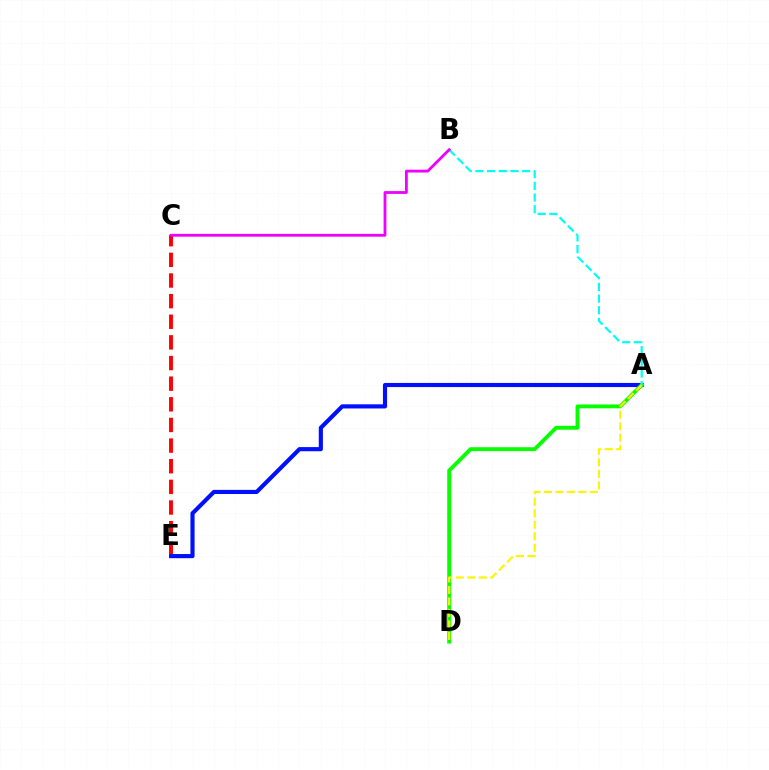{('C', 'E'): [{'color': '#ff0000', 'line_style': 'dashed', 'thickness': 2.8}], ('A', 'E'): [{'color': '#0010ff', 'line_style': 'solid', 'thickness': 2.98}], ('A', 'D'): [{'color': '#08ff00', 'line_style': 'solid', 'thickness': 2.79}, {'color': '#fcf500', 'line_style': 'dashed', 'thickness': 1.56}], ('A', 'B'): [{'color': '#00fff6', 'line_style': 'dashed', 'thickness': 1.59}], ('B', 'C'): [{'color': '#ee00ff', 'line_style': 'solid', 'thickness': 2.02}]}